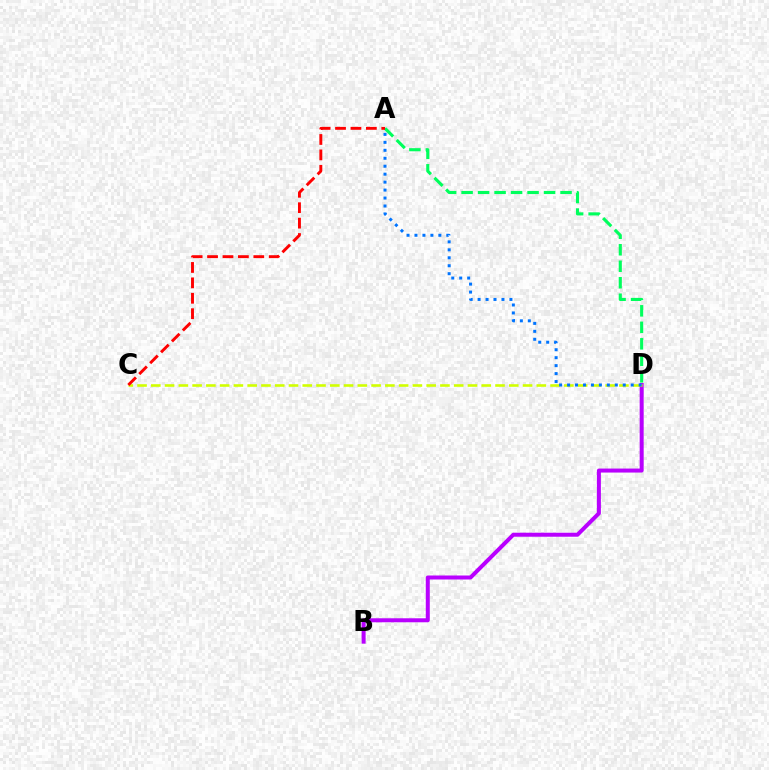{('B', 'D'): [{'color': '#b900ff', 'line_style': 'solid', 'thickness': 2.88}], ('C', 'D'): [{'color': '#d1ff00', 'line_style': 'dashed', 'thickness': 1.87}], ('A', 'D'): [{'color': '#0074ff', 'line_style': 'dotted', 'thickness': 2.16}, {'color': '#00ff5c', 'line_style': 'dashed', 'thickness': 2.24}], ('A', 'C'): [{'color': '#ff0000', 'line_style': 'dashed', 'thickness': 2.09}]}